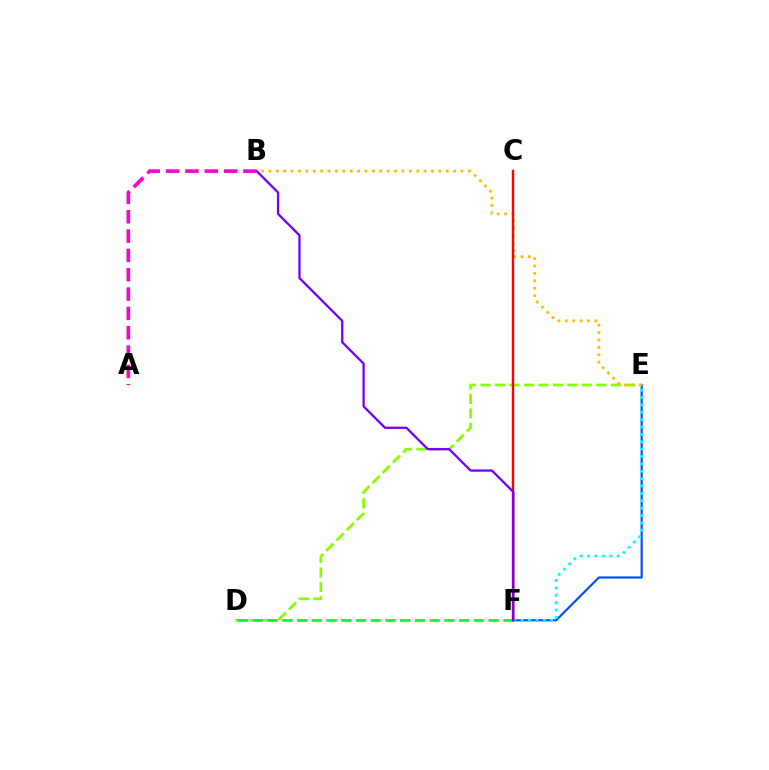{('E', 'F'): [{'color': '#004bff', 'line_style': 'solid', 'thickness': 1.54}, {'color': '#00fff6', 'line_style': 'dotted', 'thickness': 2.0}], ('D', 'E'): [{'color': '#84ff00', 'line_style': 'dashed', 'thickness': 1.97}], ('B', 'E'): [{'color': '#ffbd00', 'line_style': 'dotted', 'thickness': 2.01}], ('D', 'F'): [{'color': '#00ff39', 'line_style': 'dashed', 'thickness': 2.0}], ('C', 'F'): [{'color': '#ff0000', 'line_style': 'solid', 'thickness': 1.74}], ('B', 'F'): [{'color': '#7200ff', 'line_style': 'solid', 'thickness': 1.64}], ('A', 'B'): [{'color': '#ff00cf', 'line_style': 'dashed', 'thickness': 2.63}]}